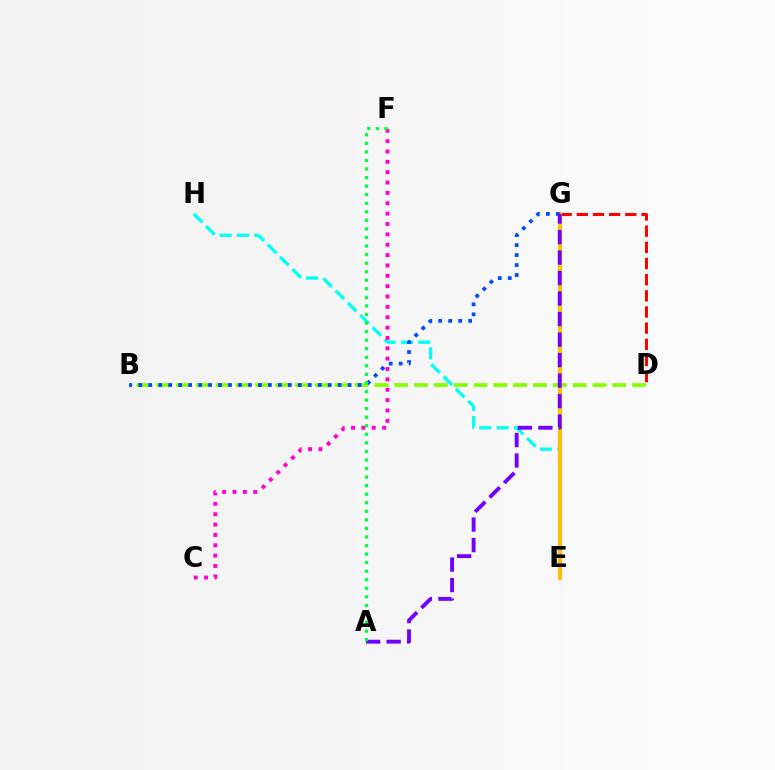{('D', 'G'): [{'color': '#ff0000', 'line_style': 'dashed', 'thickness': 2.2}], ('B', 'D'): [{'color': '#84ff00', 'line_style': 'dashed', 'thickness': 2.69}], ('E', 'H'): [{'color': '#00fff6', 'line_style': 'dashed', 'thickness': 2.36}], ('C', 'F'): [{'color': '#ff00cf', 'line_style': 'dotted', 'thickness': 2.81}], ('E', 'G'): [{'color': '#ffbd00', 'line_style': 'solid', 'thickness': 2.91}], ('B', 'G'): [{'color': '#004bff', 'line_style': 'dotted', 'thickness': 2.71}], ('A', 'G'): [{'color': '#7200ff', 'line_style': 'dashed', 'thickness': 2.78}], ('A', 'F'): [{'color': '#00ff39', 'line_style': 'dotted', 'thickness': 2.32}]}